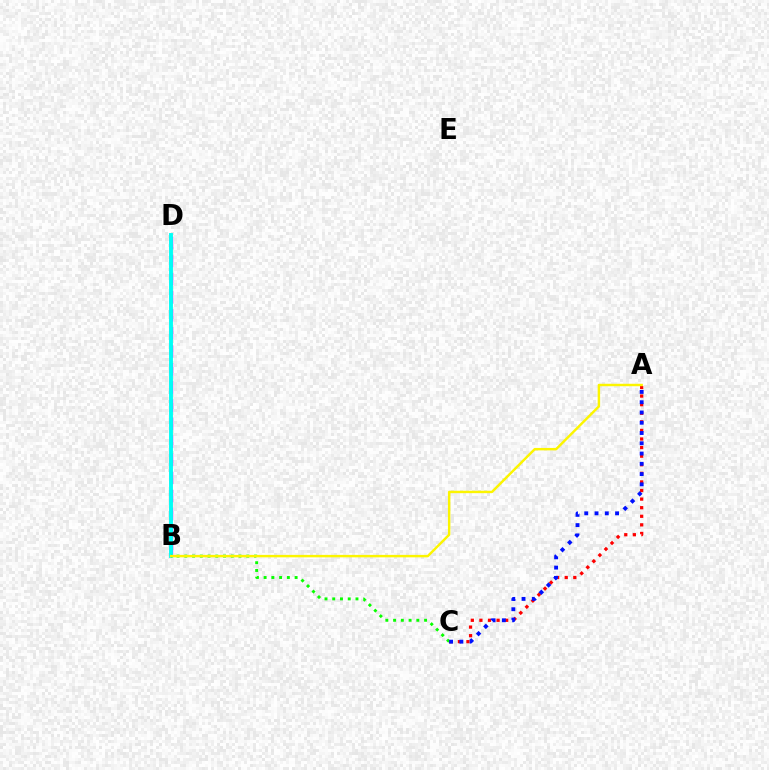{('A', 'C'): [{'color': '#ff0000', 'line_style': 'dotted', 'thickness': 2.33}, {'color': '#0010ff', 'line_style': 'dotted', 'thickness': 2.79}], ('B', 'D'): [{'color': '#ee00ff', 'line_style': 'dashed', 'thickness': 2.45}, {'color': '#00fff6', 'line_style': 'solid', 'thickness': 2.79}], ('B', 'C'): [{'color': '#08ff00', 'line_style': 'dotted', 'thickness': 2.1}], ('A', 'B'): [{'color': '#fcf500', 'line_style': 'solid', 'thickness': 1.76}]}